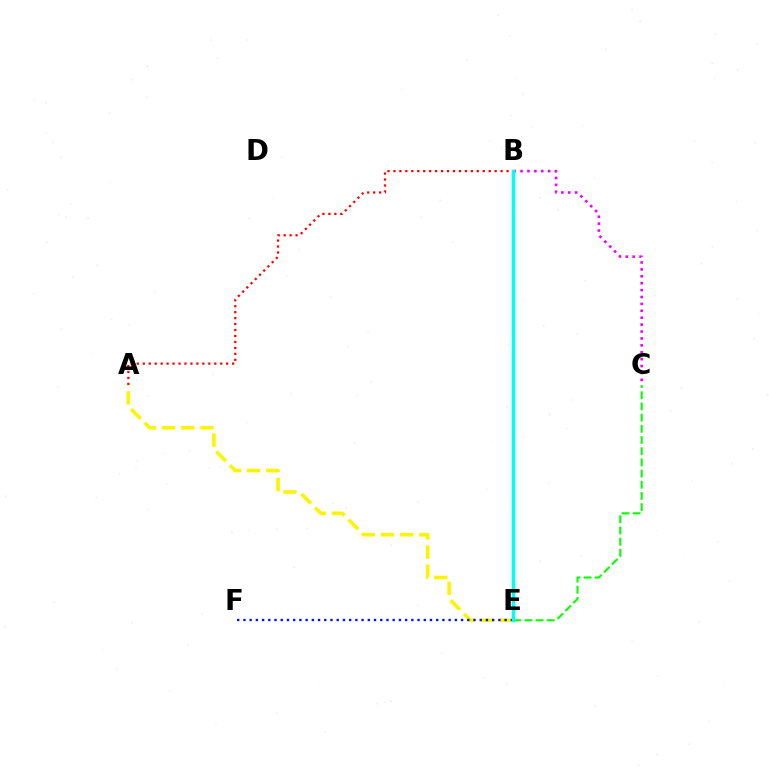{('C', 'E'): [{'color': '#08ff00', 'line_style': 'dashed', 'thickness': 1.52}], ('A', 'E'): [{'color': '#fcf500', 'line_style': 'dashed', 'thickness': 2.61}], ('A', 'B'): [{'color': '#ff0000', 'line_style': 'dotted', 'thickness': 1.62}], ('B', 'C'): [{'color': '#ee00ff', 'line_style': 'dotted', 'thickness': 1.88}], ('E', 'F'): [{'color': '#0010ff', 'line_style': 'dotted', 'thickness': 1.69}], ('B', 'E'): [{'color': '#00fff6', 'line_style': 'solid', 'thickness': 2.5}]}